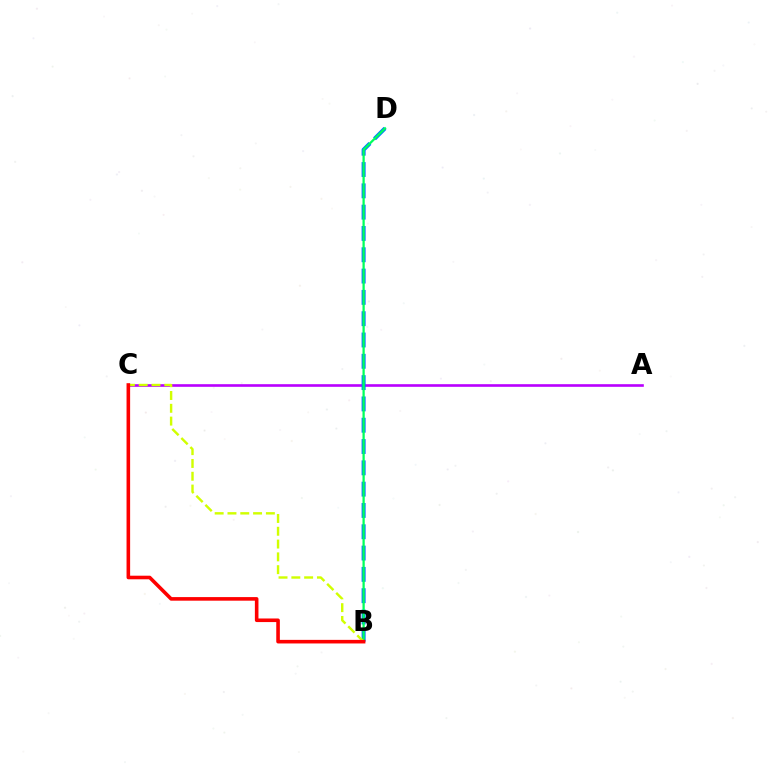{('A', 'C'): [{'color': '#b900ff', 'line_style': 'solid', 'thickness': 1.9}], ('B', 'D'): [{'color': '#0074ff', 'line_style': 'dashed', 'thickness': 2.89}, {'color': '#00ff5c', 'line_style': 'solid', 'thickness': 1.63}], ('B', 'C'): [{'color': '#d1ff00', 'line_style': 'dashed', 'thickness': 1.74}, {'color': '#ff0000', 'line_style': 'solid', 'thickness': 2.59}]}